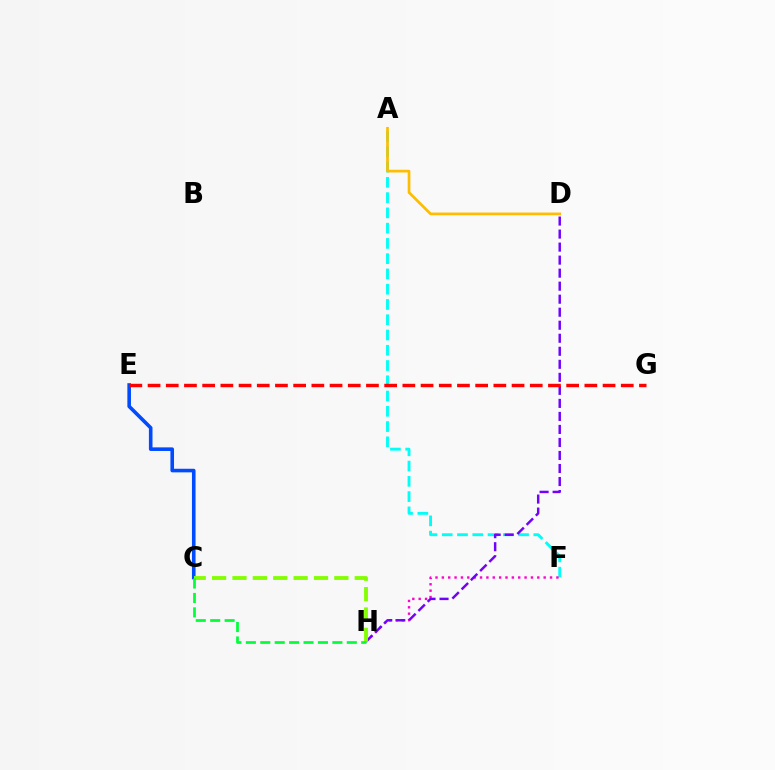{('A', 'F'): [{'color': '#00fff6', 'line_style': 'dashed', 'thickness': 2.07}], ('F', 'H'): [{'color': '#ff00cf', 'line_style': 'dotted', 'thickness': 1.73}], ('C', 'E'): [{'color': '#004bff', 'line_style': 'solid', 'thickness': 2.59}], ('D', 'H'): [{'color': '#7200ff', 'line_style': 'dashed', 'thickness': 1.77}], ('C', 'H'): [{'color': '#84ff00', 'line_style': 'dashed', 'thickness': 2.77}, {'color': '#00ff39', 'line_style': 'dashed', 'thickness': 1.96}], ('A', 'D'): [{'color': '#ffbd00', 'line_style': 'solid', 'thickness': 1.95}], ('E', 'G'): [{'color': '#ff0000', 'line_style': 'dashed', 'thickness': 2.47}]}